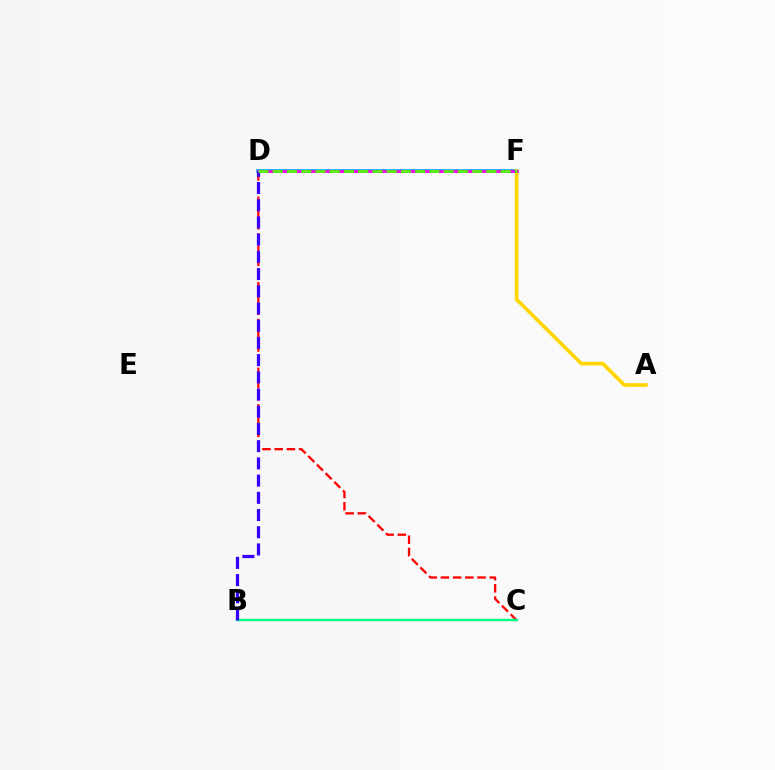{('D', 'F'): [{'color': '#009eff', 'line_style': 'solid', 'thickness': 2.58}, {'color': '#ff00ed', 'line_style': 'solid', 'thickness': 1.96}, {'color': '#4fff00', 'line_style': 'dashed', 'thickness': 1.94}], ('C', 'D'): [{'color': '#ff0000', 'line_style': 'dashed', 'thickness': 1.66}], ('B', 'C'): [{'color': '#00ff86', 'line_style': 'solid', 'thickness': 1.77}], ('A', 'F'): [{'color': '#ffd500', 'line_style': 'solid', 'thickness': 2.65}], ('B', 'D'): [{'color': '#3700ff', 'line_style': 'dashed', 'thickness': 2.34}]}